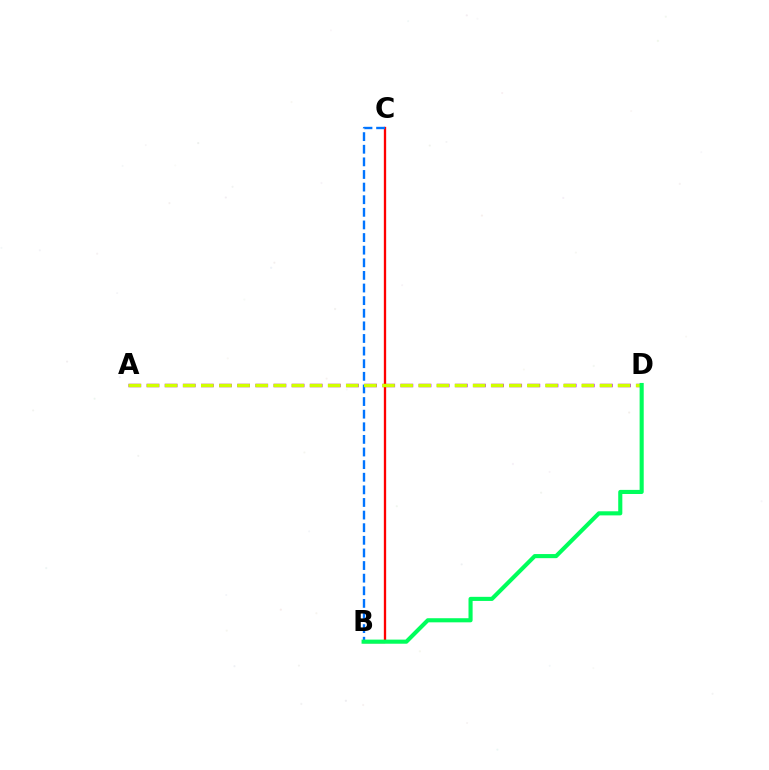{('A', 'D'): [{'color': '#b900ff', 'line_style': 'dashed', 'thickness': 2.46}, {'color': '#d1ff00', 'line_style': 'dashed', 'thickness': 2.46}], ('B', 'C'): [{'color': '#ff0000', 'line_style': 'solid', 'thickness': 1.67}, {'color': '#0074ff', 'line_style': 'dashed', 'thickness': 1.71}], ('B', 'D'): [{'color': '#00ff5c', 'line_style': 'solid', 'thickness': 2.96}]}